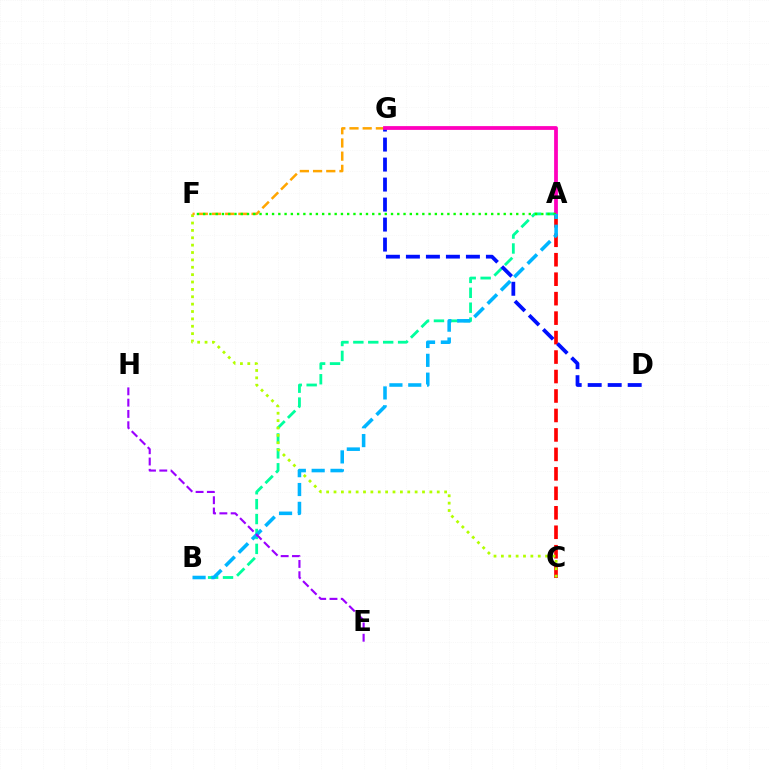{('A', 'B'): [{'color': '#00ff9d', 'line_style': 'dashed', 'thickness': 2.03}, {'color': '#00b5ff', 'line_style': 'dashed', 'thickness': 2.56}], ('A', 'C'): [{'color': '#ff0000', 'line_style': 'dashed', 'thickness': 2.64}], ('C', 'F'): [{'color': '#b3ff00', 'line_style': 'dotted', 'thickness': 2.0}], ('F', 'G'): [{'color': '#ffa500', 'line_style': 'dashed', 'thickness': 1.79}], ('D', 'G'): [{'color': '#0010ff', 'line_style': 'dashed', 'thickness': 2.72}], ('A', 'G'): [{'color': '#ff00bd', 'line_style': 'solid', 'thickness': 2.72}], ('A', 'F'): [{'color': '#08ff00', 'line_style': 'dotted', 'thickness': 1.7}], ('E', 'H'): [{'color': '#9b00ff', 'line_style': 'dashed', 'thickness': 1.53}]}